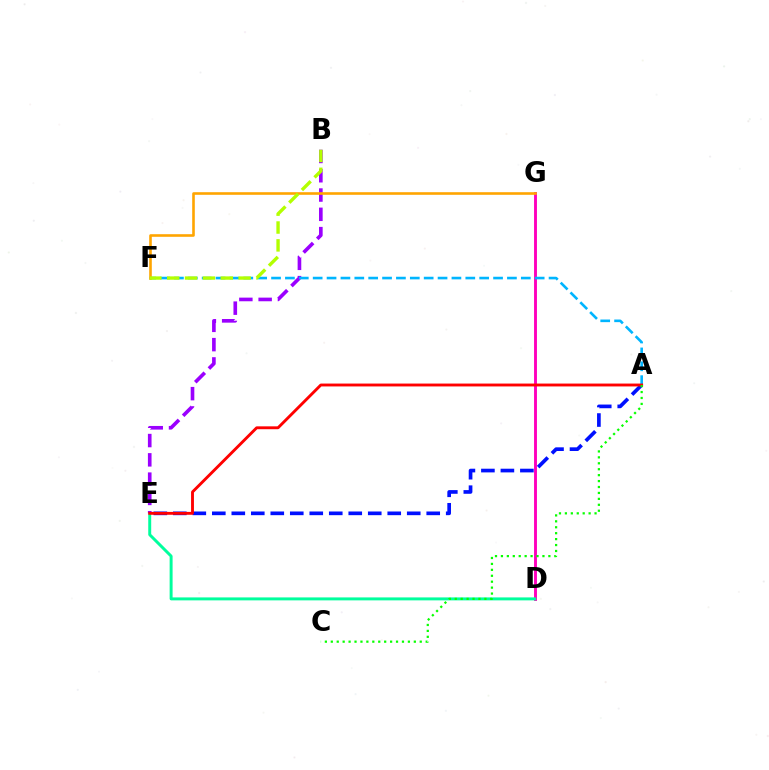{('D', 'G'): [{'color': '#ff00bd', 'line_style': 'solid', 'thickness': 2.09}], ('D', 'E'): [{'color': '#00ff9d', 'line_style': 'solid', 'thickness': 2.13}], ('A', 'E'): [{'color': '#0010ff', 'line_style': 'dashed', 'thickness': 2.65}, {'color': '#ff0000', 'line_style': 'solid', 'thickness': 2.07}], ('B', 'E'): [{'color': '#9b00ff', 'line_style': 'dashed', 'thickness': 2.62}], ('A', 'F'): [{'color': '#00b5ff', 'line_style': 'dashed', 'thickness': 1.88}], ('F', 'G'): [{'color': '#ffa500', 'line_style': 'solid', 'thickness': 1.87}], ('B', 'F'): [{'color': '#b3ff00', 'line_style': 'dashed', 'thickness': 2.43}], ('A', 'C'): [{'color': '#08ff00', 'line_style': 'dotted', 'thickness': 1.61}]}